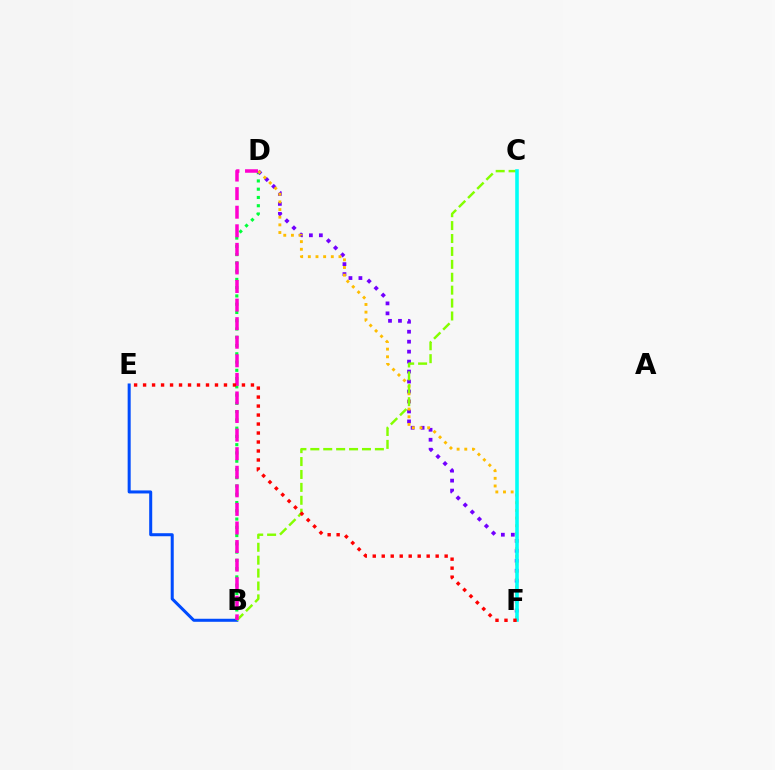{('B', 'D'): [{'color': '#00ff39', 'line_style': 'dotted', 'thickness': 2.25}, {'color': '#ff00cf', 'line_style': 'dashed', 'thickness': 2.52}], ('D', 'F'): [{'color': '#7200ff', 'line_style': 'dotted', 'thickness': 2.71}, {'color': '#ffbd00', 'line_style': 'dotted', 'thickness': 2.08}], ('B', 'E'): [{'color': '#004bff', 'line_style': 'solid', 'thickness': 2.18}], ('B', 'C'): [{'color': '#84ff00', 'line_style': 'dashed', 'thickness': 1.75}], ('C', 'F'): [{'color': '#00fff6', 'line_style': 'solid', 'thickness': 2.57}], ('E', 'F'): [{'color': '#ff0000', 'line_style': 'dotted', 'thickness': 2.44}]}